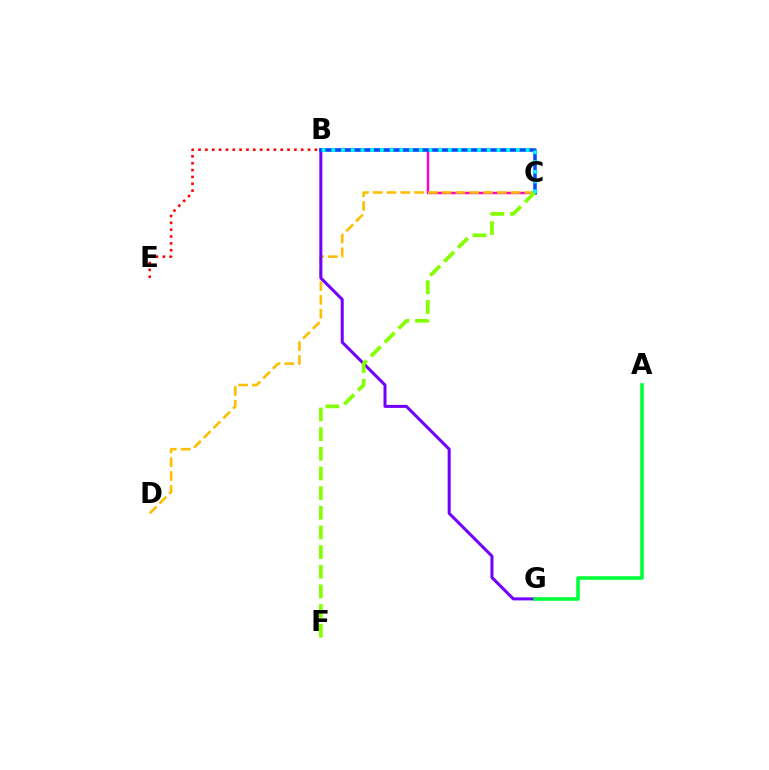{('B', 'C'): [{'color': '#ff00cf', 'line_style': 'solid', 'thickness': 1.76}, {'color': '#004bff', 'line_style': 'solid', 'thickness': 2.54}, {'color': '#00fff6', 'line_style': 'dotted', 'thickness': 2.64}], ('C', 'D'): [{'color': '#ffbd00', 'line_style': 'dashed', 'thickness': 1.87}], ('B', 'G'): [{'color': '#7200ff', 'line_style': 'solid', 'thickness': 2.17}], ('B', 'E'): [{'color': '#ff0000', 'line_style': 'dotted', 'thickness': 1.86}], ('C', 'F'): [{'color': '#84ff00', 'line_style': 'dashed', 'thickness': 2.67}], ('A', 'G'): [{'color': '#00ff39', 'line_style': 'solid', 'thickness': 2.59}]}